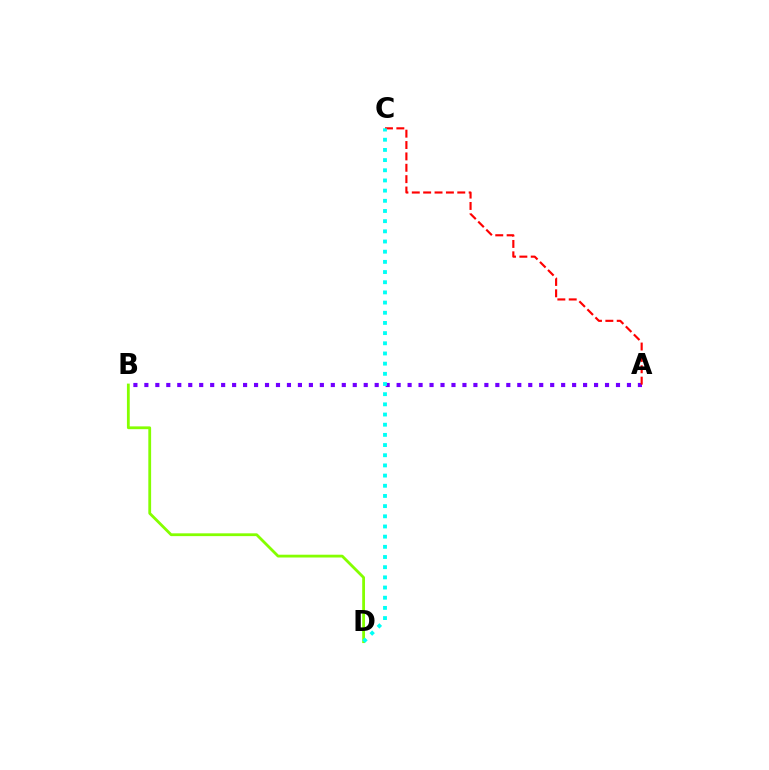{('A', 'B'): [{'color': '#7200ff', 'line_style': 'dotted', 'thickness': 2.98}], ('B', 'D'): [{'color': '#84ff00', 'line_style': 'solid', 'thickness': 2.01}], ('A', 'C'): [{'color': '#ff0000', 'line_style': 'dashed', 'thickness': 1.54}], ('C', 'D'): [{'color': '#00fff6', 'line_style': 'dotted', 'thickness': 2.77}]}